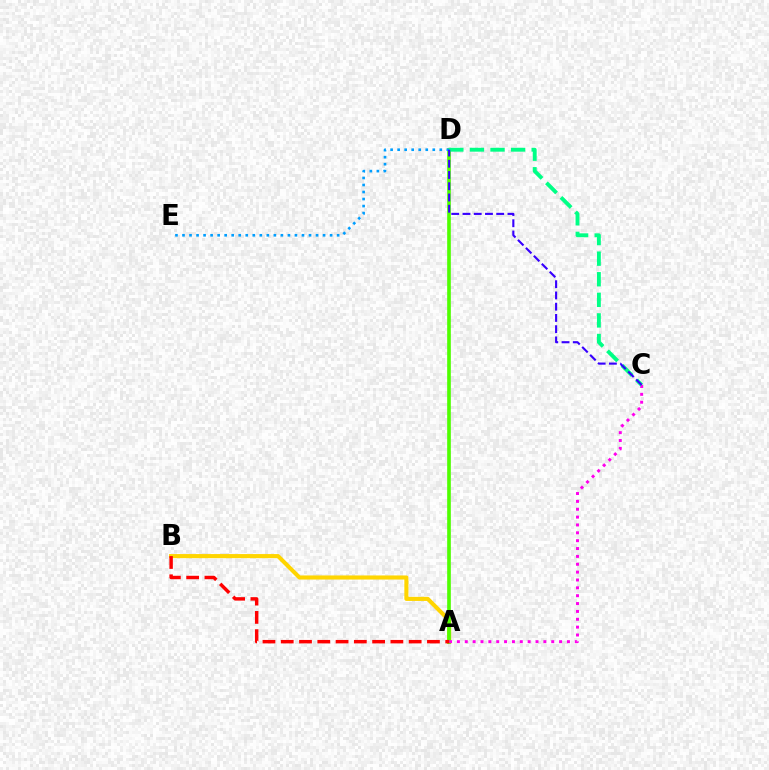{('A', 'B'): [{'color': '#ffd500', 'line_style': 'solid', 'thickness': 2.95}, {'color': '#ff0000', 'line_style': 'dashed', 'thickness': 2.48}], ('A', 'D'): [{'color': '#4fff00', 'line_style': 'solid', 'thickness': 2.63}], ('A', 'C'): [{'color': '#ff00ed', 'line_style': 'dotted', 'thickness': 2.14}], ('D', 'E'): [{'color': '#009eff', 'line_style': 'dotted', 'thickness': 1.91}], ('C', 'D'): [{'color': '#00ff86', 'line_style': 'dashed', 'thickness': 2.8}, {'color': '#3700ff', 'line_style': 'dashed', 'thickness': 1.53}]}